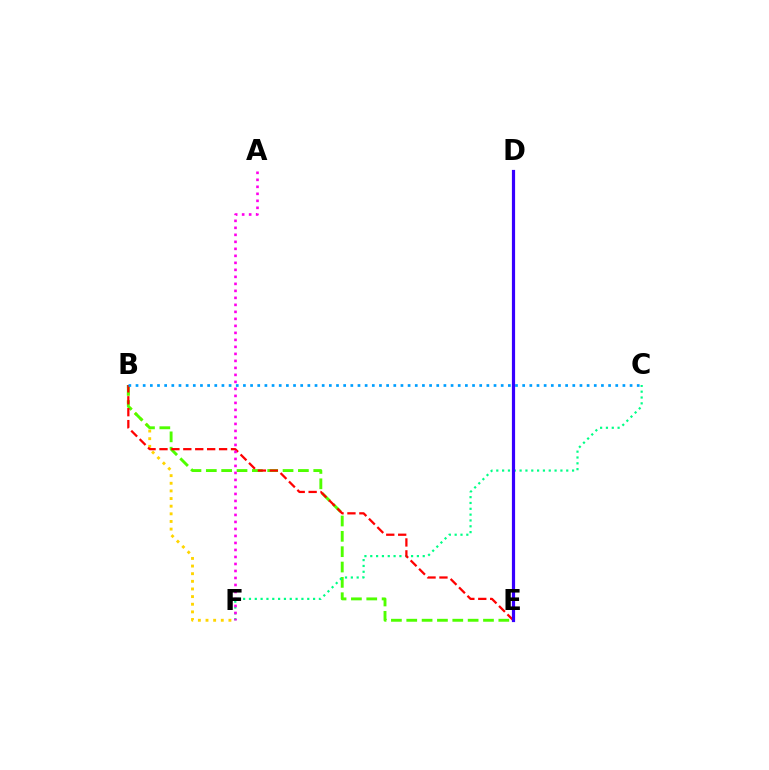{('B', 'F'): [{'color': '#ffd500', 'line_style': 'dotted', 'thickness': 2.07}], ('B', 'E'): [{'color': '#4fff00', 'line_style': 'dashed', 'thickness': 2.08}, {'color': '#ff0000', 'line_style': 'dashed', 'thickness': 1.62}], ('C', 'F'): [{'color': '#00ff86', 'line_style': 'dotted', 'thickness': 1.58}], ('B', 'C'): [{'color': '#009eff', 'line_style': 'dotted', 'thickness': 1.95}], ('A', 'F'): [{'color': '#ff00ed', 'line_style': 'dotted', 'thickness': 1.9}], ('D', 'E'): [{'color': '#3700ff', 'line_style': 'solid', 'thickness': 2.3}]}